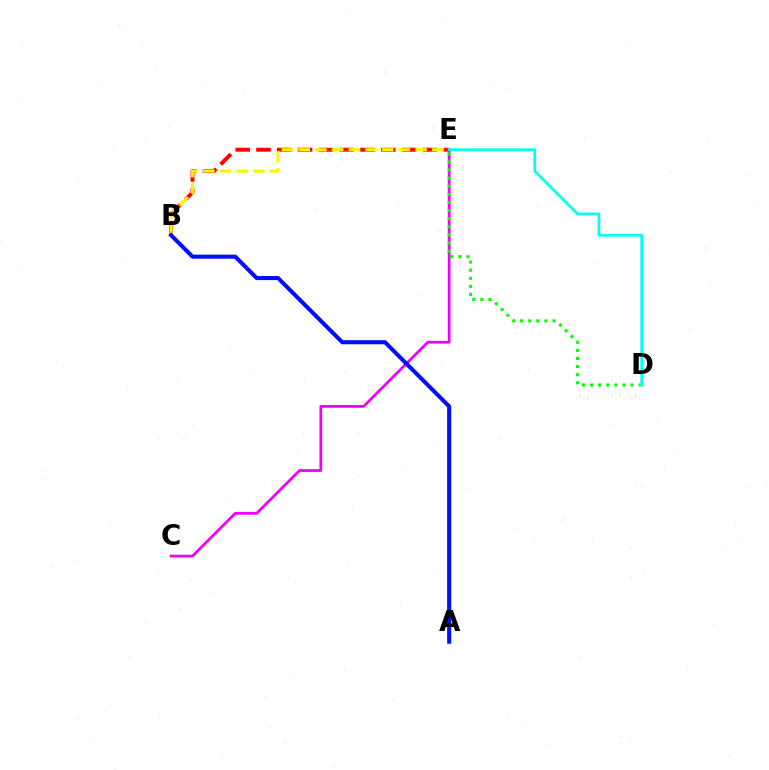{('B', 'E'): [{'color': '#ff0000', 'line_style': 'dashed', 'thickness': 2.83}, {'color': '#fcf500', 'line_style': 'dashed', 'thickness': 2.27}], ('C', 'E'): [{'color': '#ee00ff', 'line_style': 'solid', 'thickness': 2.0}], ('D', 'E'): [{'color': '#08ff00', 'line_style': 'dotted', 'thickness': 2.2}, {'color': '#00fff6', 'line_style': 'solid', 'thickness': 1.94}], ('A', 'B'): [{'color': '#0010ff', 'line_style': 'solid', 'thickness': 2.94}]}